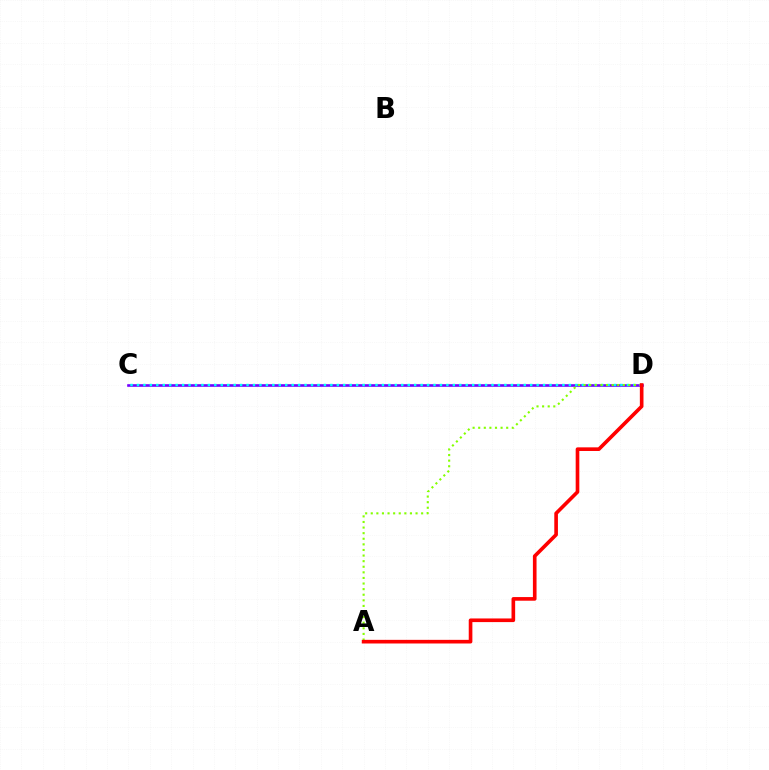{('C', 'D'): [{'color': '#7200ff', 'line_style': 'solid', 'thickness': 1.89}, {'color': '#00fff6', 'line_style': 'dotted', 'thickness': 1.75}], ('A', 'D'): [{'color': '#84ff00', 'line_style': 'dotted', 'thickness': 1.52}, {'color': '#ff0000', 'line_style': 'solid', 'thickness': 2.62}]}